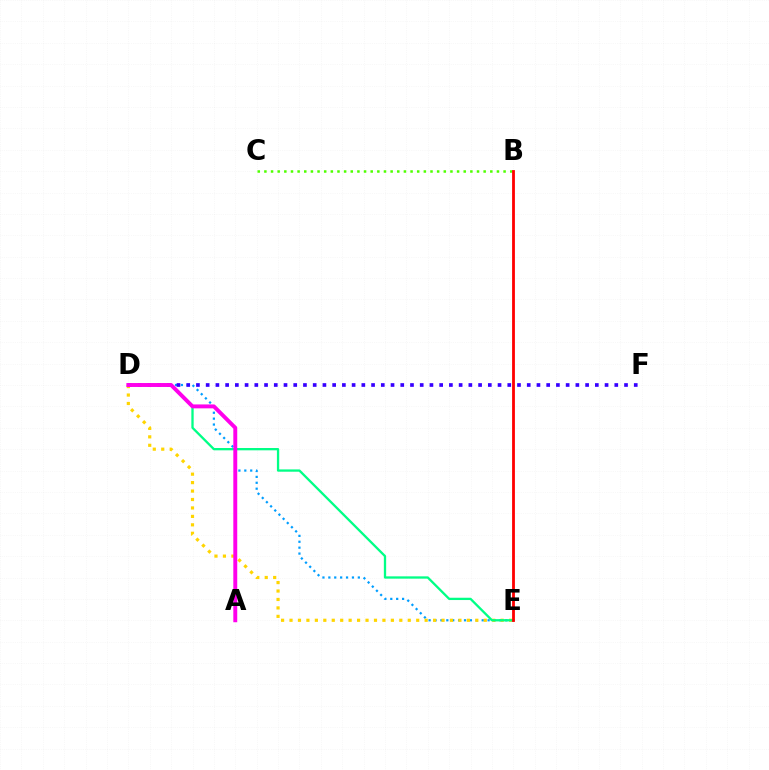{('D', 'E'): [{'color': '#009eff', 'line_style': 'dotted', 'thickness': 1.6}, {'color': '#ffd500', 'line_style': 'dotted', 'thickness': 2.29}, {'color': '#00ff86', 'line_style': 'solid', 'thickness': 1.66}], ('D', 'F'): [{'color': '#3700ff', 'line_style': 'dotted', 'thickness': 2.64}], ('B', 'C'): [{'color': '#4fff00', 'line_style': 'dotted', 'thickness': 1.81}], ('A', 'D'): [{'color': '#ff00ed', 'line_style': 'solid', 'thickness': 2.82}], ('B', 'E'): [{'color': '#ff0000', 'line_style': 'solid', 'thickness': 2.02}]}